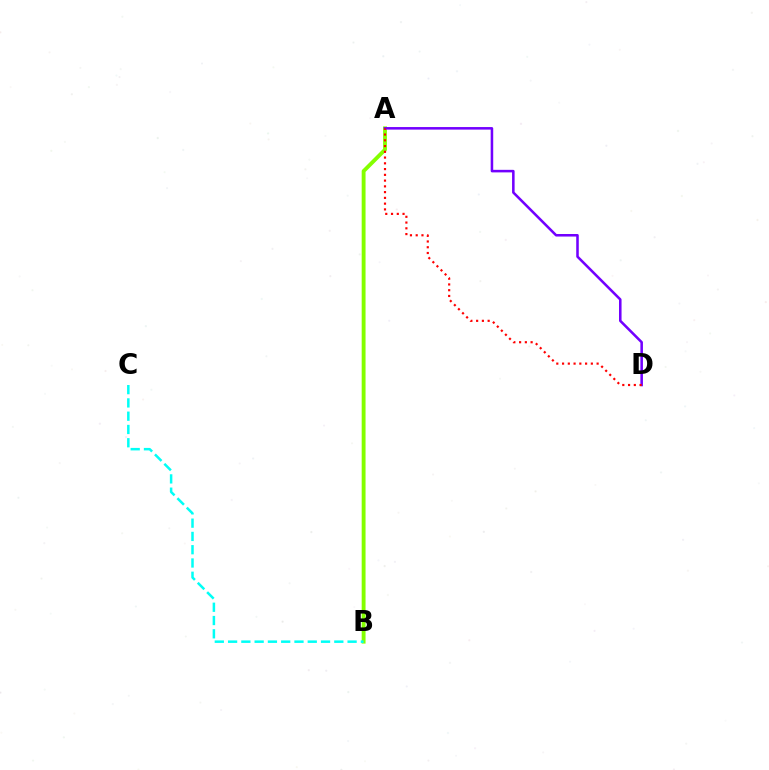{('A', 'B'): [{'color': '#84ff00', 'line_style': 'solid', 'thickness': 2.79}], ('A', 'D'): [{'color': '#7200ff', 'line_style': 'solid', 'thickness': 1.83}, {'color': '#ff0000', 'line_style': 'dotted', 'thickness': 1.56}], ('B', 'C'): [{'color': '#00fff6', 'line_style': 'dashed', 'thickness': 1.8}]}